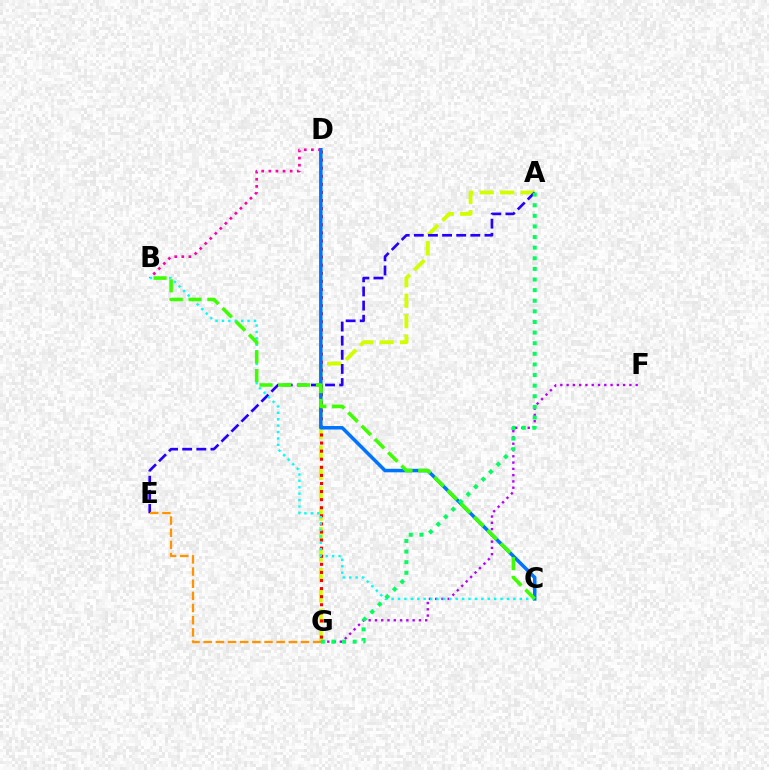{('A', 'G'): [{'color': '#d1ff00', 'line_style': 'dashed', 'thickness': 2.78}, {'color': '#00ff5c', 'line_style': 'dotted', 'thickness': 2.88}], ('F', 'G'): [{'color': '#b900ff', 'line_style': 'dotted', 'thickness': 1.71}], ('D', 'G'): [{'color': '#ff0000', 'line_style': 'dotted', 'thickness': 2.2}], ('B', 'D'): [{'color': '#ff00ac', 'line_style': 'dotted', 'thickness': 1.93}], ('A', 'E'): [{'color': '#2500ff', 'line_style': 'dashed', 'thickness': 1.92}], ('B', 'C'): [{'color': '#00fff6', 'line_style': 'dotted', 'thickness': 1.74}, {'color': '#3dff00', 'line_style': 'dashed', 'thickness': 2.55}], ('C', 'D'): [{'color': '#0074ff', 'line_style': 'solid', 'thickness': 2.52}], ('E', 'G'): [{'color': '#ff9400', 'line_style': 'dashed', 'thickness': 1.65}]}